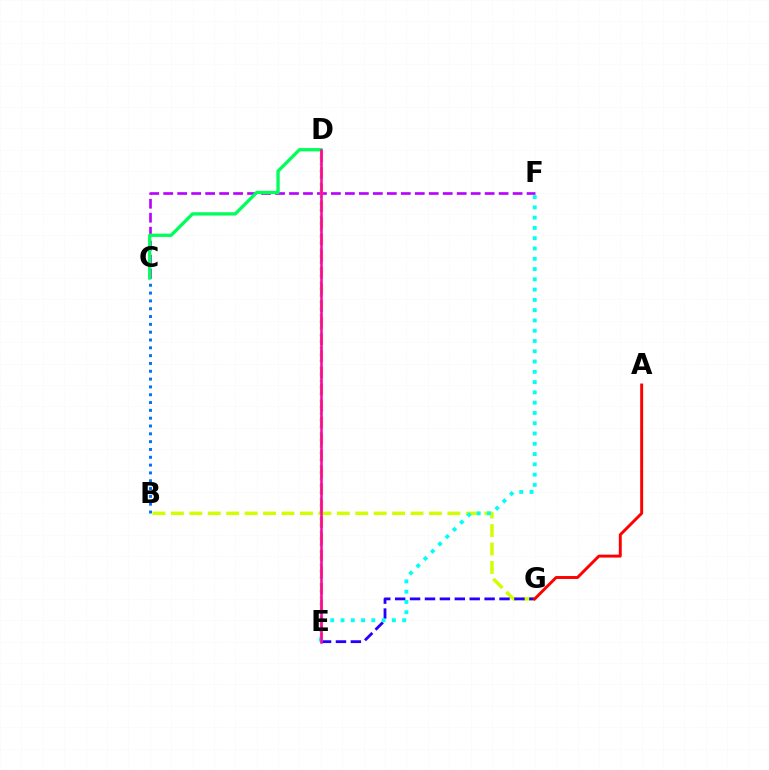{('C', 'F'): [{'color': '#b900ff', 'line_style': 'dashed', 'thickness': 1.9}], ('D', 'E'): [{'color': '#ff9400', 'line_style': 'dashed', 'thickness': 2.26}, {'color': '#3dff00', 'line_style': 'dotted', 'thickness': 1.78}, {'color': '#ff00ac', 'line_style': 'solid', 'thickness': 1.82}], ('B', 'G'): [{'color': '#d1ff00', 'line_style': 'dashed', 'thickness': 2.5}], ('B', 'C'): [{'color': '#0074ff', 'line_style': 'dotted', 'thickness': 2.12}], ('C', 'D'): [{'color': '#00ff5c', 'line_style': 'solid', 'thickness': 2.39}], ('E', 'G'): [{'color': '#2500ff', 'line_style': 'dashed', 'thickness': 2.03}], ('E', 'F'): [{'color': '#00fff6', 'line_style': 'dotted', 'thickness': 2.79}], ('A', 'G'): [{'color': '#ff0000', 'line_style': 'solid', 'thickness': 2.11}]}